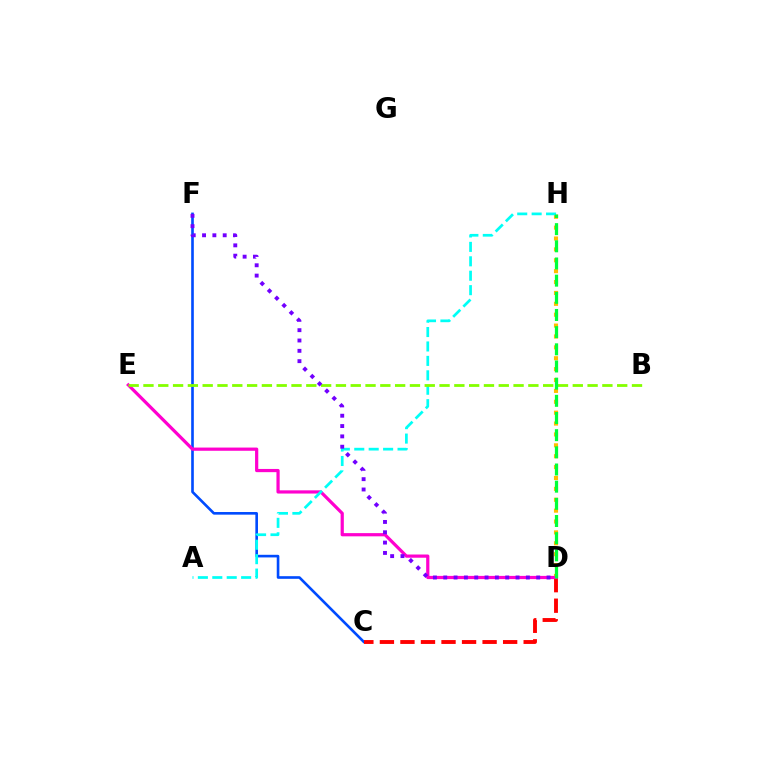{('D', 'H'): [{'color': '#ffbd00', 'line_style': 'dotted', 'thickness': 2.96}, {'color': '#00ff39', 'line_style': 'dashed', 'thickness': 2.33}], ('C', 'F'): [{'color': '#004bff', 'line_style': 'solid', 'thickness': 1.89}], ('C', 'D'): [{'color': '#ff0000', 'line_style': 'dashed', 'thickness': 2.79}], ('D', 'E'): [{'color': '#ff00cf', 'line_style': 'solid', 'thickness': 2.31}], ('A', 'H'): [{'color': '#00fff6', 'line_style': 'dashed', 'thickness': 1.96}], ('B', 'E'): [{'color': '#84ff00', 'line_style': 'dashed', 'thickness': 2.01}], ('D', 'F'): [{'color': '#7200ff', 'line_style': 'dotted', 'thickness': 2.81}]}